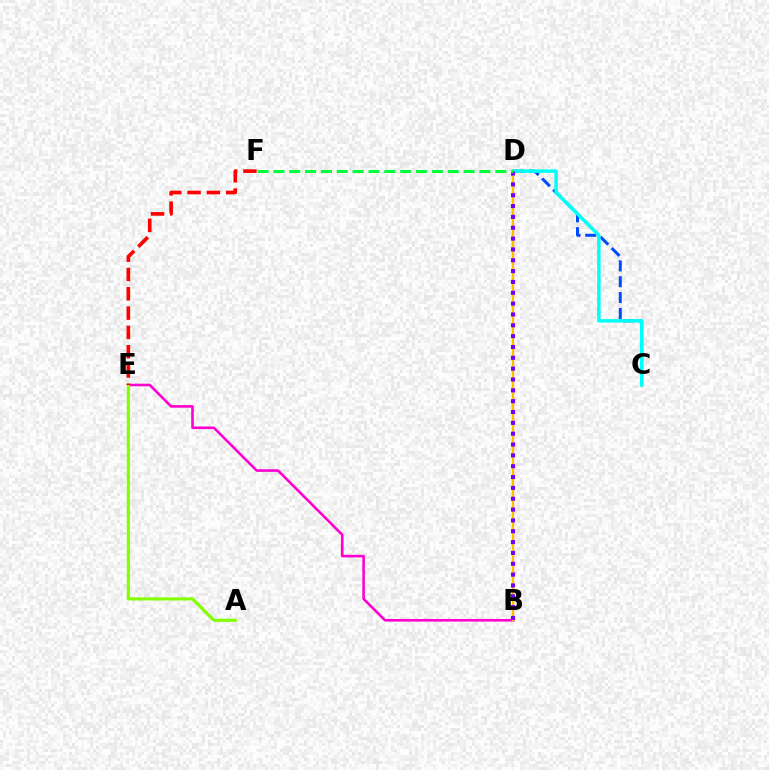{('B', 'E'): [{'color': '#ff00cf', 'line_style': 'solid', 'thickness': 1.87}], ('B', 'D'): [{'color': '#ffbd00', 'line_style': 'solid', 'thickness': 1.71}, {'color': '#7200ff', 'line_style': 'dotted', 'thickness': 2.94}], ('C', 'D'): [{'color': '#004bff', 'line_style': 'dashed', 'thickness': 2.15}, {'color': '#00fff6', 'line_style': 'solid', 'thickness': 2.49}], ('A', 'E'): [{'color': '#84ff00', 'line_style': 'solid', 'thickness': 2.26}], ('E', 'F'): [{'color': '#ff0000', 'line_style': 'dashed', 'thickness': 2.62}], ('D', 'F'): [{'color': '#00ff39', 'line_style': 'dashed', 'thickness': 2.15}]}